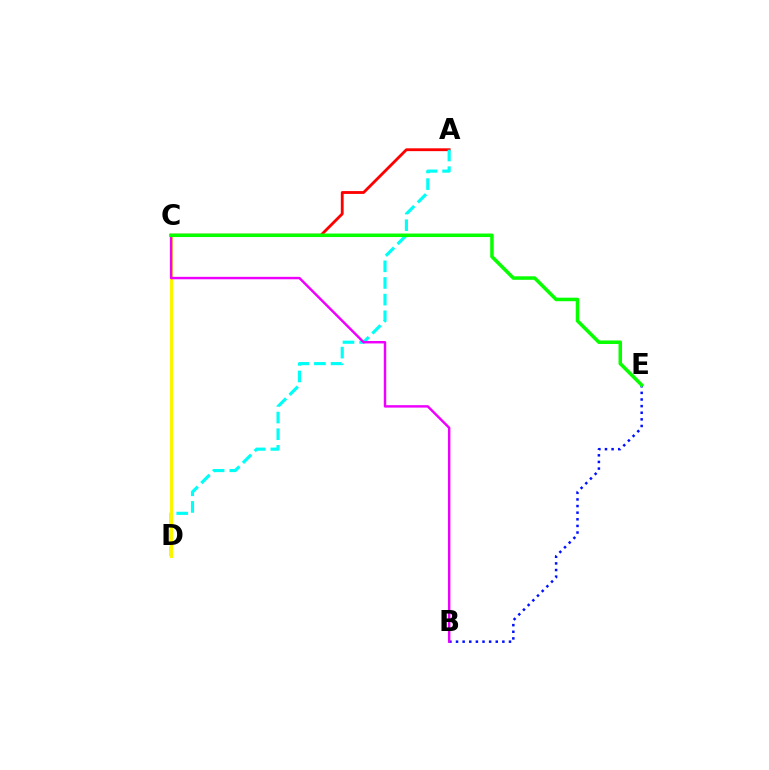{('A', 'C'): [{'color': '#ff0000', 'line_style': 'solid', 'thickness': 2.03}], ('B', 'E'): [{'color': '#0010ff', 'line_style': 'dotted', 'thickness': 1.8}], ('A', 'D'): [{'color': '#00fff6', 'line_style': 'dashed', 'thickness': 2.26}], ('C', 'D'): [{'color': '#fcf500', 'line_style': 'solid', 'thickness': 2.15}], ('B', 'C'): [{'color': '#ee00ff', 'line_style': 'solid', 'thickness': 1.76}], ('C', 'E'): [{'color': '#08ff00', 'line_style': 'solid', 'thickness': 2.54}]}